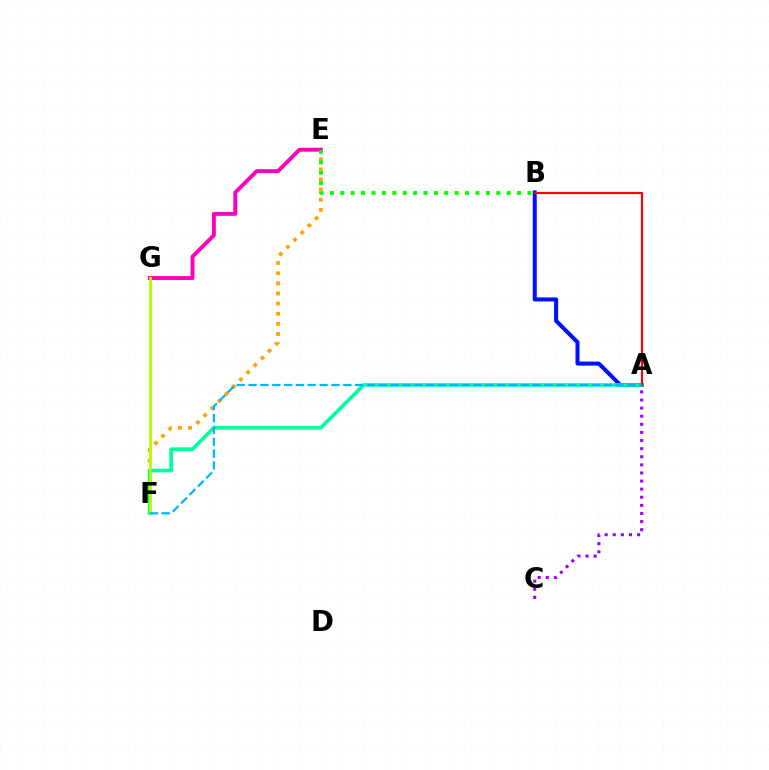{('A', 'B'): [{'color': '#0010ff', 'line_style': 'solid', 'thickness': 2.91}, {'color': '#ff0000', 'line_style': 'solid', 'thickness': 1.55}], ('E', 'F'): [{'color': '#ffa500', 'line_style': 'dotted', 'thickness': 2.75}], ('A', 'C'): [{'color': '#9b00ff', 'line_style': 'dotted', 'thickness': 2.2}], ('E', 'G'): [{'color': '#ff00bd', 'line_style': 'solid', 'thickness': 2.81}], ('A', 'F'): [{'color': '#00ff9d', 'line_style': 'solid', 'thickness': 2.64}, {'color': '#00b5ff', 'line_style': 'dashed', 'thickness': 1.61}], ('F', 'G'): [{'color': '#b3ff00', 'line_style': 'solid', 'thickness': 2.04}], ('B', 'E'): [{'color': '#08ff00', 'line_style': 'dotted', 'thickness': 2.82}]}